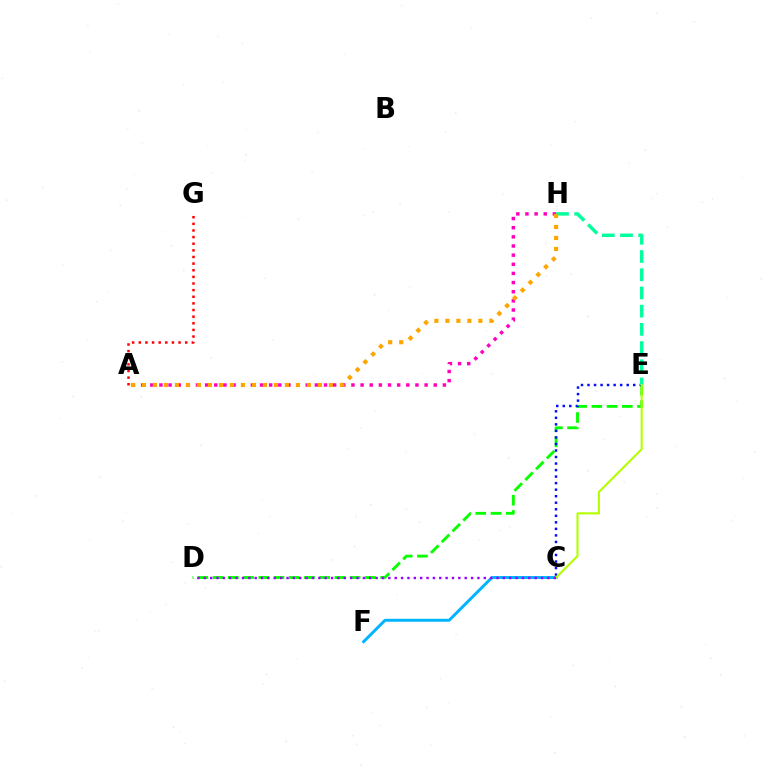{('D', 'E'): [{'color': '#08ff00', 'line_style': 'dashed', 'thickness': 2.07}], ('C', 'E'): [{'color': '#0010ff', 'line_style': 'dotted', 'thickness': 1.77}, {'color': '#b3ff00', 'line_style': 'solid', 'thickness': 1.51}], ('C', 'F'): [{'color': '#00b5ff', 'line_style': 'solid', 'thickness': 2.13}], ('A', 'G'): [{'color': '#ff0000', 'line_style': 'dotted', 'thickness': 1.8}], ('E', 'H'): [{'color': '#00ff9d', 'line_style': 'dashed', 'thickness': 2.47}], ('A', 'H'): [{'color': '#ff00bd', 'line_style': 'dotted', 'thickness': 2.48}, {'color': '#ffa500', 'line_style': 'dotted', 'thickness': 2.99}], ('C', 'D'): [{'color': '#9b00ff', 'line_style': 'dotted', 'thickness': 1.73}]}